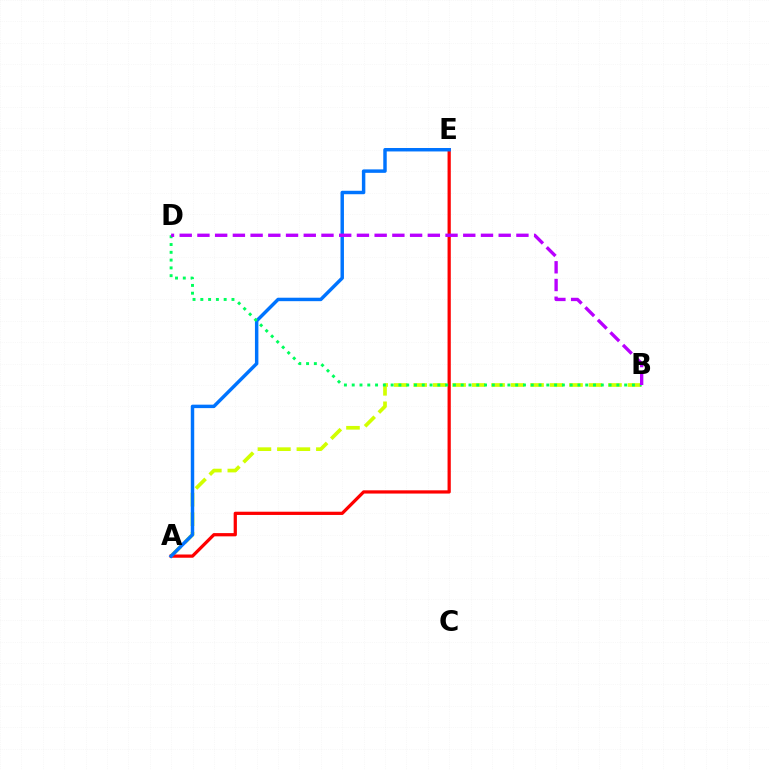{('A', 'B'): [{'color': '#d1ff00', 'line_style': 'dashed', 'thickness': 2.65}], ('A', 'E'): [{'color': '#ff0000', 'line_style': 'solid', 'thickness': 2.33}, {'color': '#0074ff', 'line_style': 'solid', 'thickness': 2.49}], ('B', 'D'): [{'color': '#00ff5c', 'line_style': 'dotted', 'thickness': 2.11}, {'color': '#b900ff', 'line_style': 'dashed', 'thickness': 2.41}]}